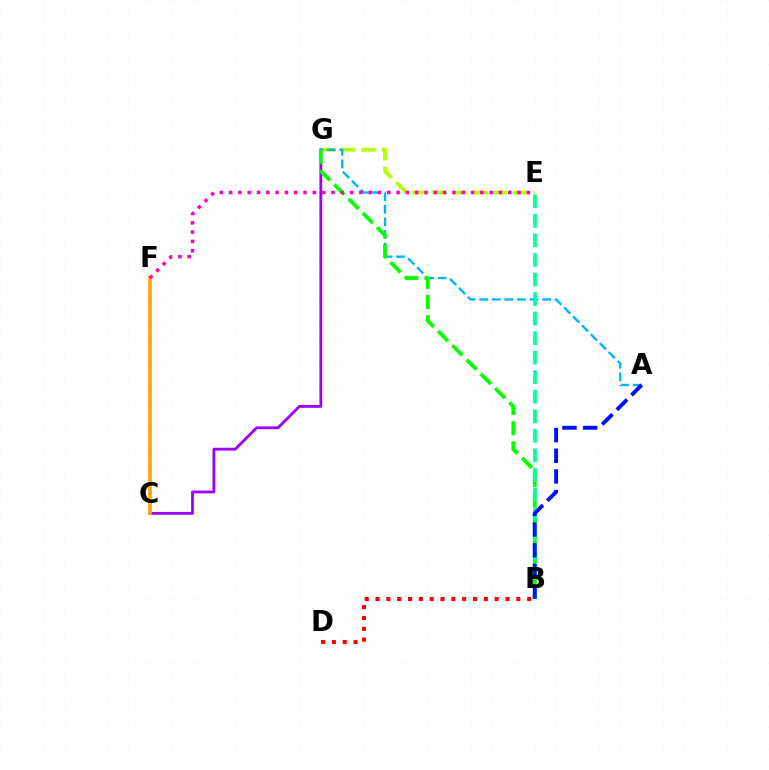{('C', 'G'): [{'color': '#9b00ff', 'line_style': 'solid', 'thickness': 2.03}], ('E', 'G'): [{'color': '#b3ff00', 'line_style': 'dashed', 'thickness': 2.75}], ('A', 'G'): [{'color': '#00b5ff', 'line_style': 'dashed', 'thickness': 1.71}], ('B', 'D'): [{'color': '#ff0000', 'line_style': 'dotted', 'thickness': 2.94}], ('B', 'G'): [{'color': '#08ff00', 'line_style': 'dashed', 'thickness': 2.74}], ('C', 'F'): [{'color': '#ffa500', 'line_style': 'solid', 'thickness': 2.64}], ('B', 'E'): [{'color': '#00ff9d', 'line_style': 'dashed', 'thickness': 2.65}], ('E', 'F'): [{'color': '#ff00bd', 'line_style': 'dotted', 'thickness': 2.53}], ('A', 'B'): [{'color': '#0010ff', 'line_style': 'dashed', 'thickness': 2.81}]}